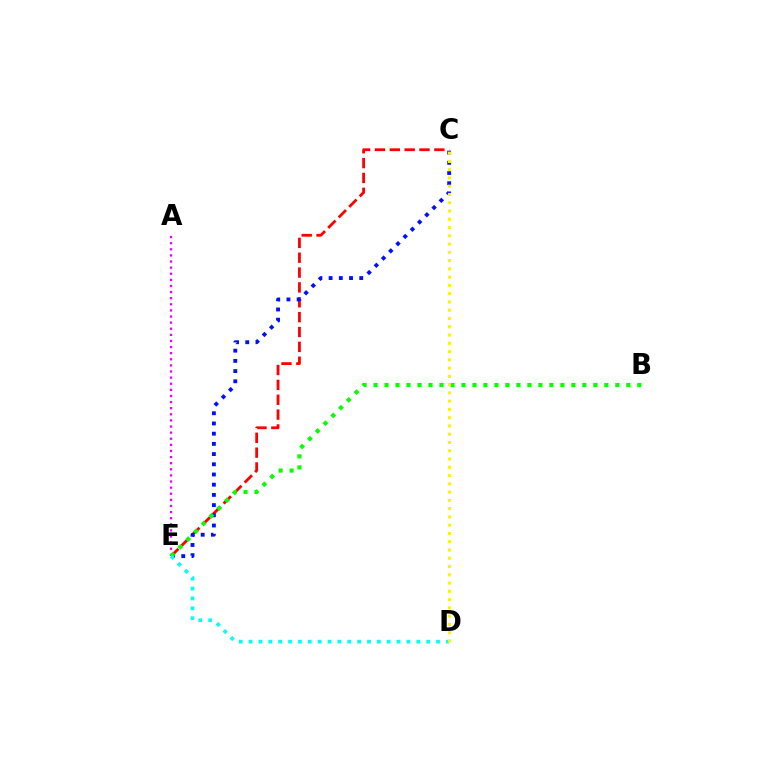{('C', 'E'): [{'color': '#ff0000', 'line_style': 'dashed', 'thickness': 2.02}, {'color': '#0010ff', 'line_style': 'dotted', 'thickness': 2.77}], ('A', 'E'): [{'color': '#ee00ff', 'line_style': 'dotted', 'thickness': 1.66}], ('B', 'E'): [{'color': '#08ff00', 'line_style': 'dotted', 'thickness': 2.99}], ('D', 'E'): [{'color': '#00fff6', 'line_style': 'dotted', 'thickness': 2.68}], ('C', 'D'): [{'color': '#fcf500', 'line_style': 'dotted', 'thickness': 2.25}]}